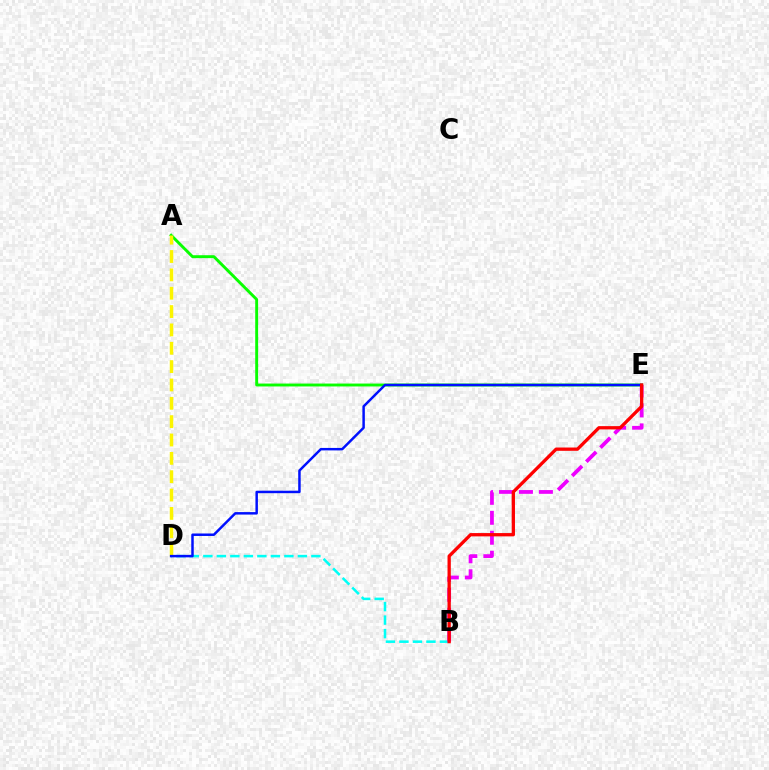{('B', 'D'): [{'color': '#00fff6', 'line_style': 'dashed', 'thickness': 1.83}], ('B', 'E'): [{'color': '#ee00ff', 'line_style': 'dashed', 'thickness': 2.71}, {'color': '#ff0000', 'line_style': 'solid', 'thickness': 2.37}], ('A', 'E'): [{'color': '#08ff00', 'line_style': 'solid', 'thickness': 2.09}], ('A', 'D'): [{'color': '#fcf500', 'line_style': 'dashed', 'thickness': 2.49}], ('D', 'E'): [{'color': '#0010ff', 'line_style': 'solid', 'thickness': 1.78}]}